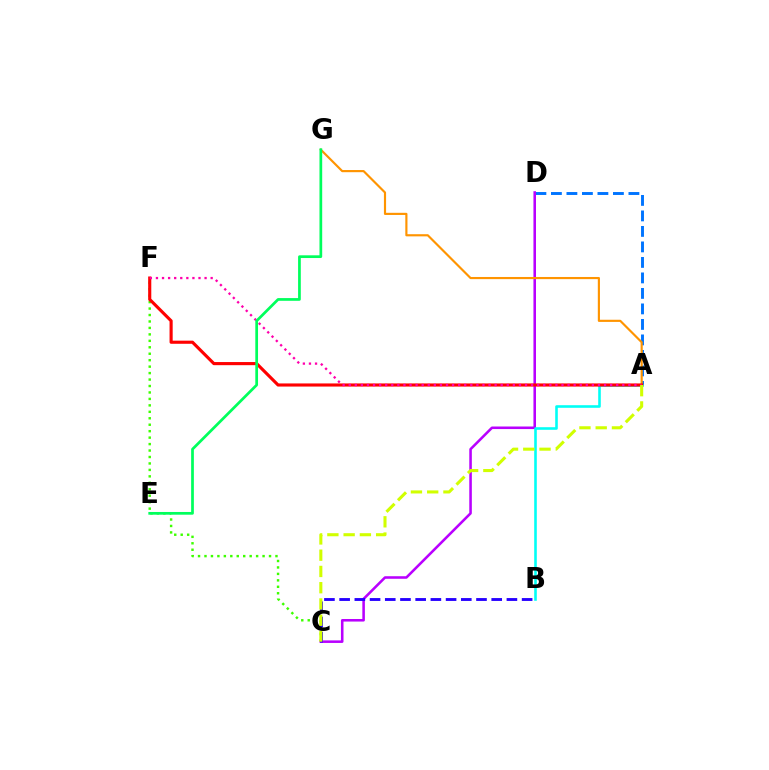{('C', 'F'): [{'color': '#3dff00', 'line_style': 'dotted', 'thickness': 1.75}], ('A', 'D'): [{'color': '#0074ff', 'line_style': 'dashed', 'thickness': 2.11}], ('C', 'D'): [{'color': '#b900ff', 'line_style': 'solid', 'thickness': 1.84}], ('B', 'C'): [{'color': '#2500ff', 'line_style': 'dashed', 'thickness': 2.07}], ('A', 'G'): [{'color': '#ff9400', 'line_style': 'solid', 'thickness': 1.55}], ('A', 'B'): [{'color': '#00fff6', 'line_style': 'solid', 'thickness': 1.87}], ('A', 'F'): [{'color': '#ff0000', 'line_style': 'solid', 'thickness': 2.25}, {'color': '#ff00ac', 'line_style': 'dotted', 'thickness': 1.65}], ('A', 'C'): [{'color': '#d1ff00', 'line_style': 'dashed', 'thickness': 2.21}], ('E', 'G'): [{'color': '#00ff5c', 'line_style': 'solid', 'thickness': 1.96}]}